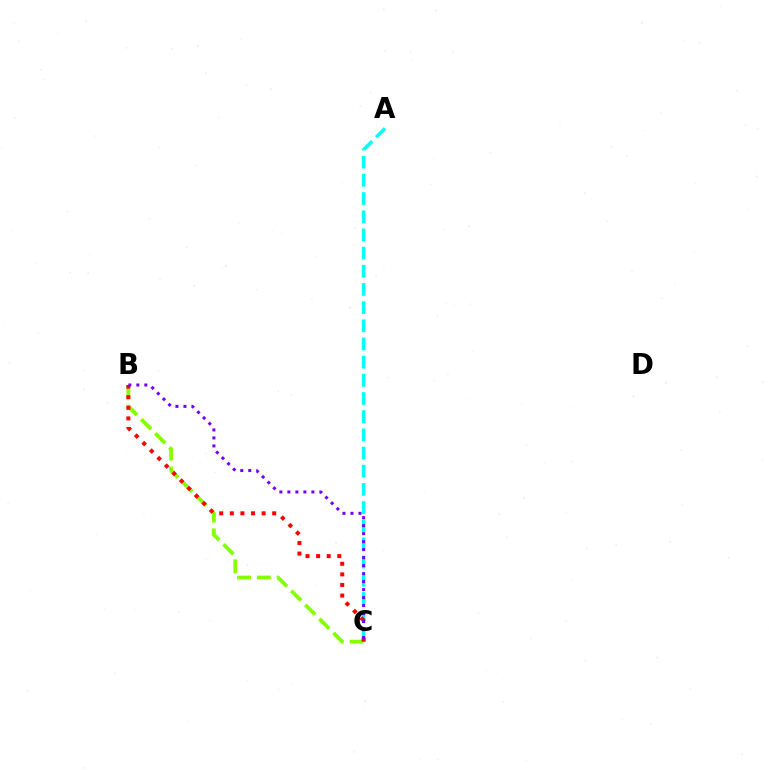{('B', 'C'): [{'color': '#84ff00', 'line_style': 'dashed', 'thickness': 2.7}, {'color': '#ff0000', 'line_style': 'dotted', 'thickness': 2.88}, {'color': '#7200ff', 'line_style': 'dotted', 'thickness': 2.17}], ('A', 'C'): [{'color': '#00fff6', 'line_style': 'dashed', 'thickness': 2.47}]}